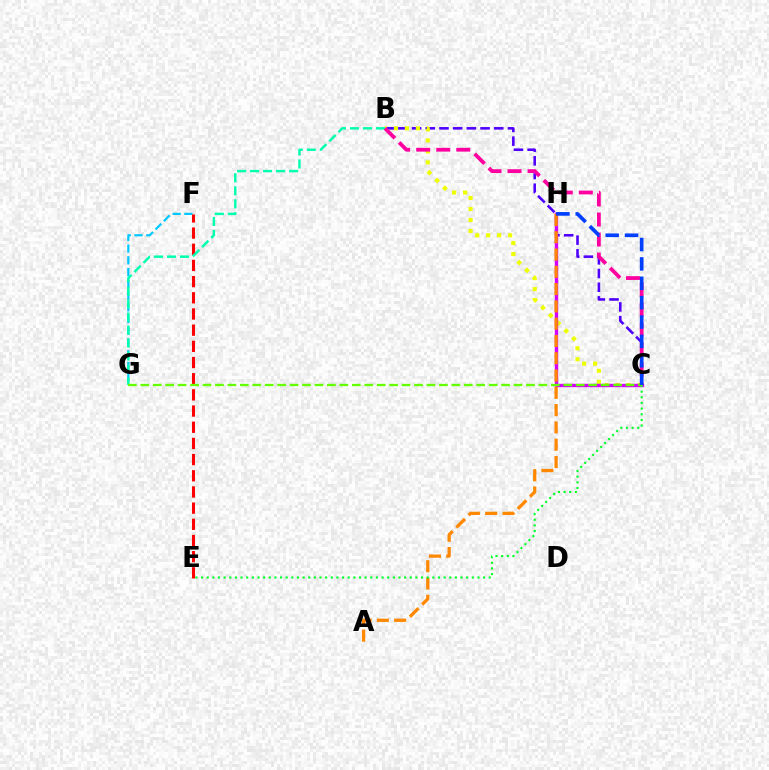{('B', 'C'): [{'color': '#4f00ff', 'line_style': 'dashed', 'thickness': 1.86}, {'color': '#eeff00', 'line_style': 'dotted', 'thickness': 2.98}, {'color': '#ff00a0', 'line_style': 'dashed', 'thickness': 2.72}], ('F', 'G'): [{'color': '#00c7ff', 'line_style': 'dashed', 'thickness': 1.6}], ('C', 'H'): [{'color': '#d600ff', 'line_style': 'solid', 'thickness': 2.44}, {'color': '#003fff', 'line_style': 'dashed', 'thickness': 2.63}], ('E', 'F'): [{'color': '#ff0000', 'line_style': 'dashed', 'thickness': 2.2}], ('A', 'H'): [{'color': '#ff8800', 'line_style': 'dashed', 'thickness': 2.35}], ('B', 'G'): [{'color': '#00ffaf', 'line_style': 'dashed', 'thickness': 1.77}], ('C', 'E'): [{'color': '#00ff27', 'line_style': 'dotted', 'thickness': 1.53}], ('C', 'G'): [{'color': '#66ff00', 'line_style': 'dashed', 'thickness': 1.69}]}